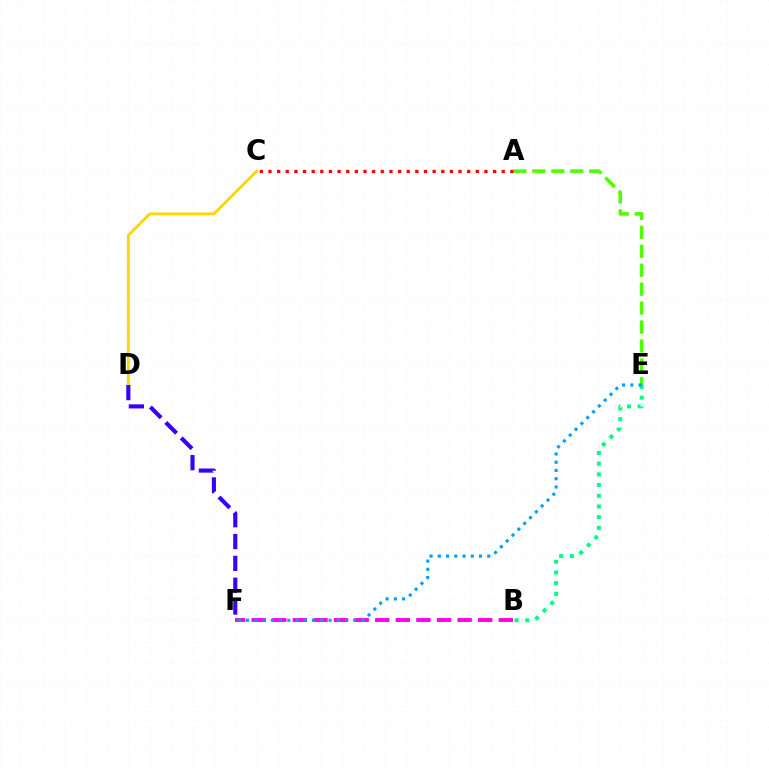{('C', 'D'): [{'color': '#ffd500', 'line_style': 'solid', 'thickness': 2.07}], ('A', 'E'): [{'color': '#4fff00', 'line_style': 'dashed', 'thickness': 2.57}], ('A', 'C'): [{'color': '#ff0000', 'line_style': 'dotted', 'thickness': 2.35}], ('D', 'F'): [{'color': '#3700ff', 'line_style': 'dashed', 'thickness': 2.97}], ('B', 'F'): [{'color': '#ff00ed', 'line_style': 'dashed', 'thickness': 2.8}], ('B', 'E'): [{'color': '#00ff86', 'line_style': 'dotted', 'thickness': 2.91}], ('E', 'F'): [{'color': '#009eff', 'line_style': 'dotted', 'thickness': 2.24}]}